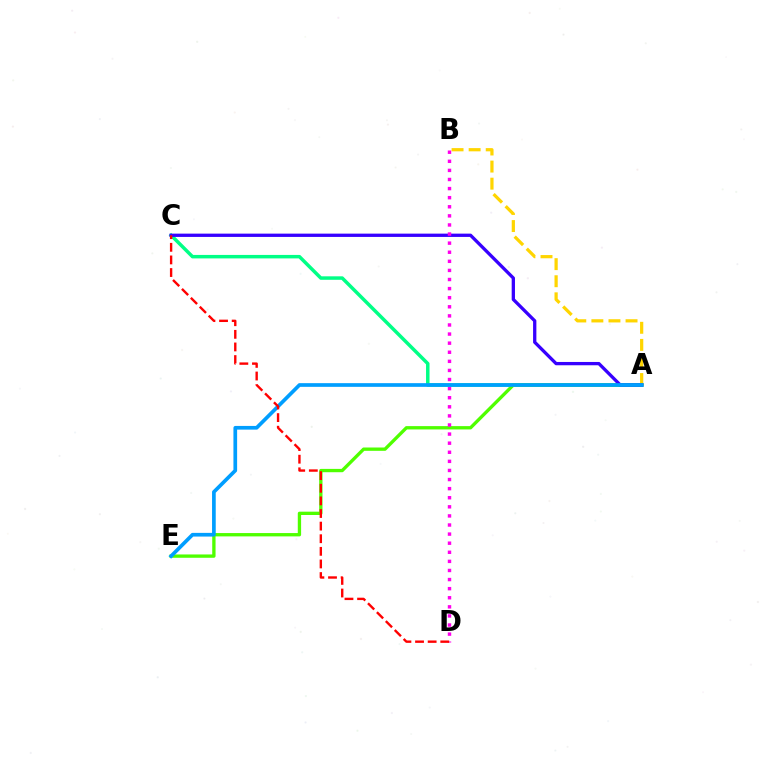{('A', 'C'): [{'color': '#00ff86', 'line_style': 'solid', 'thickness': 2.51}, {'color': '#3700ff', 'line_style': 'solid', 'thickness': 2.38}], ('A', 'B'): [{'color': '#ffd500', 'line_style': 'dashed', 'thickness': 2.32}], ('A', 'E'): [{'color': '#4fff00', 'line_style': 'solid', 'thickness': 2.39}, {'color': '#009eff', 'line_style': 'solid', 'thickness': 2.65}], ('B', 'D'): [{'color': '#ff00ed', 'line_style': 'dotted', 'thickness': 2.47}], ('C', 'D'): [{'color': '#ff0000', 'line_style': 'dashed', 'thickness': 1.71}]}